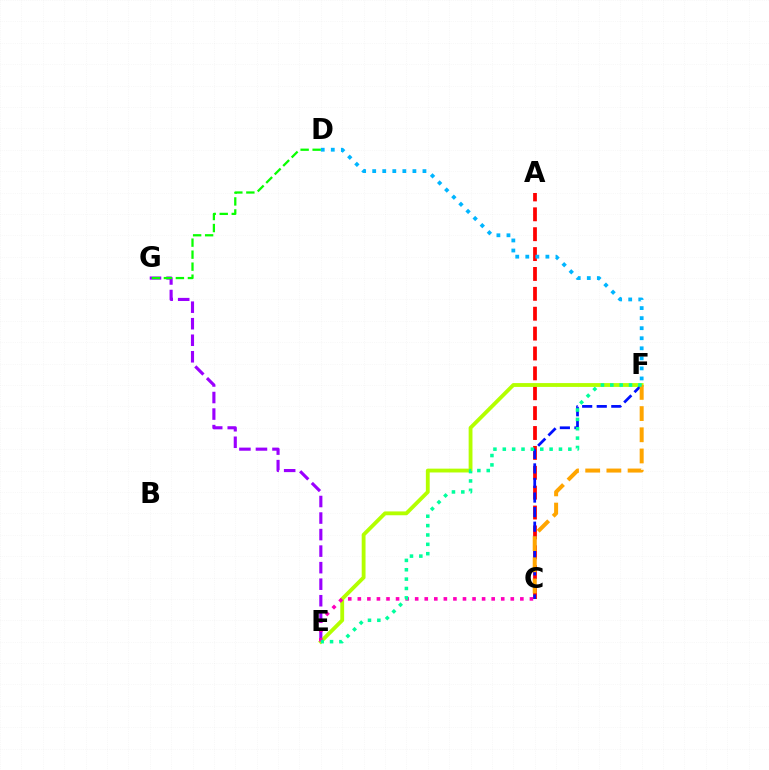{('E', 'G'): [{'color': '#9b00ff', 'line_style': 'dashed', 'thickness': 2.25}], ('A', 'C'): [{'color': '#ff0000', 'line_style': 'dashed', 'thickness': 2.7}], ('E', 'F'): [{'color': '#b3ff00', 'line_style': 'solid', 'thickness': 2.76}, {'color': '#00ff9d', 'line_style': 'dotted', 'thickness': 2.54}], ('D', 'F'): [{'color': '#00b5ff', 'line_style': 'dotted', 'thickness': 2.73}], ('C', 'E'): [{'color': '#ff00bd', 'line_style': 'dotted', 'thickness': 2.6}], ('C', 'F'): [{'color': '#0010ff', 'line_style': 'dashed', 'thickness': 1.98}, {'color': '#ffa500', 'line_style': 'dashed', 'thickness': 2.88}], ('D', 'G'): [{'color': '#08ff00', 'line_style': 'dashed', 'thickness': 1.63}]}